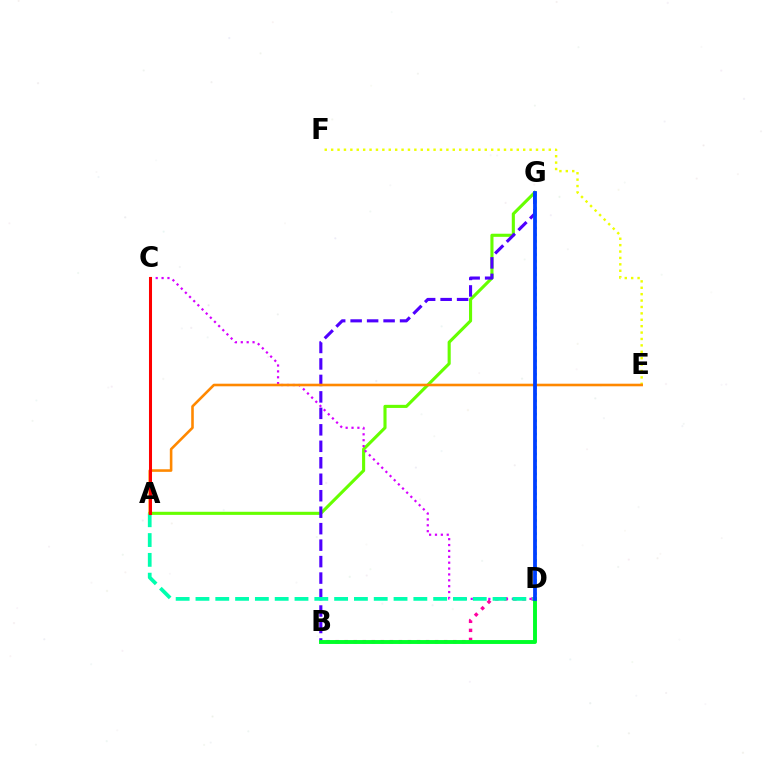{('E', 'F'): [{'color': '#eeff00', 'line_style': 'dotted', 'thickness': 1.74}], ('A', 'G'): [{'color': '#66ff00', 'line_style': 'solid', 'thickness': 2.23}], ('B', 'G'): [{'color': '#4f00ff', 'line_style': 'dashed', 'thickness': 2.24}], ('B', 'D'): [{'color': '#ff00a0', 'line_style': 'dotted', 'thickness': 2.46}, {'color': '#00ff27', 'line_style': 'solid', 'thickness': 2.81}], ('C', 'D'): [{'color': '#d600ff', 'line_style': 'dotted', 'thickness': 1.6}], ('A', 'D'): [{'color': '#00ffaf', 'line_style': 'dashed', 'thickness': 2.69}], ('D', 'G'): [{'color': '#00c7ff', 'line_style': 'dotted', 'thickness': 1.81}, {'color': '#003fff', 'line_style': 'solid', 'thickness': 2.72}], ('A', 'E'): [{'color': '#ff8800', 'line_style': 'solid', 'thickness': 1.87}], ('A', 'C'): [{'color': '#ff0000', 'line_style': 'solid', 'thickness': 2.19}]}